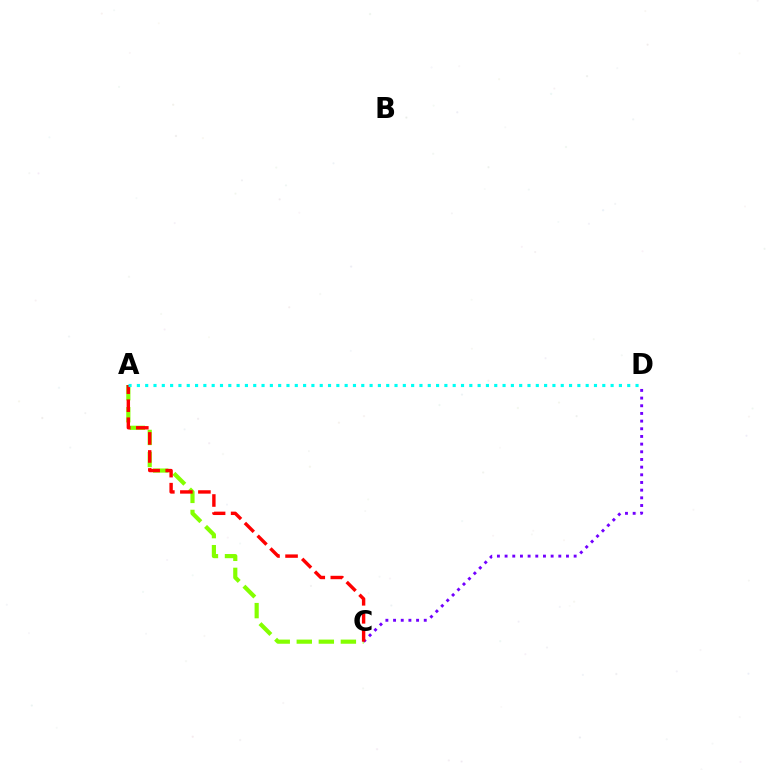{('A', 'C'): [{'color': '#84ff00', 'line_style': 'dashed', 'thickness': 3.0}, {'color': '#ff0000', 'line_style': 'dashed', 'thickness': 2.45}], ('C', 'D'): [{'color': '#7200ff', 'line_style': 'dotted', 'thickness': 2.08}], ('A', 'D'): [{'color': '#00fff6', 'line_style': 'dotted', 'thickness': 2.26}]}